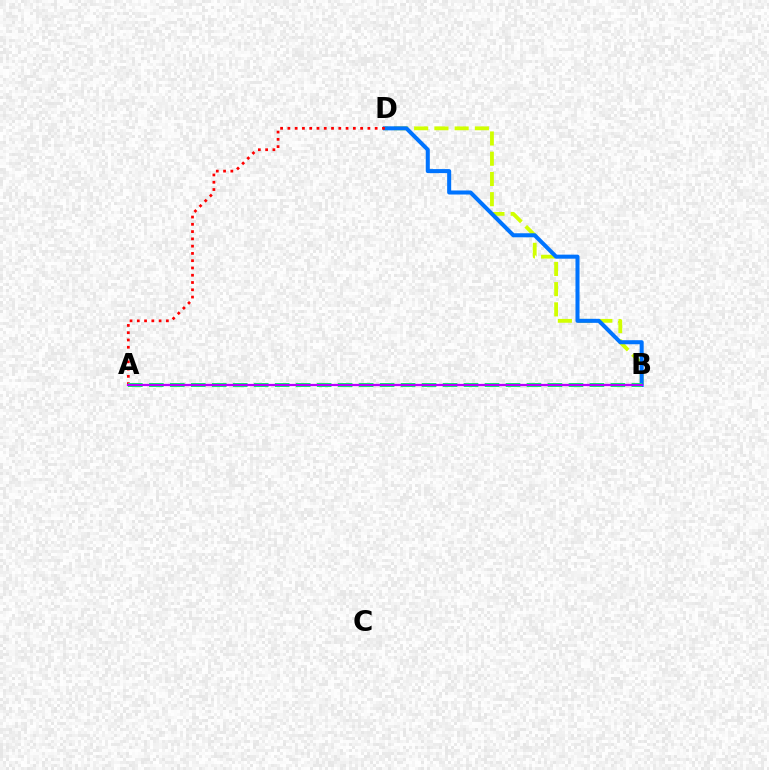{('B', 'D'): [{'color': '#d1ff00', 'line_style': 'dashed', 'thickness': 2.75}, {'color': '#0074ff', 'line_style': 'solid', 'thickness': 2.91}], ('A', 'D'): [{'color': '#ff0000', 'line_style': 'dotted', 'thickness': 1.98}], ('A', 'B'): [{'color': '#00ff5c', 'line_style': 'dashed', 'thickness': 2.85}, {'color': '#b900ff', 'line_style': 'solid', 'thickness': 1.6}]}